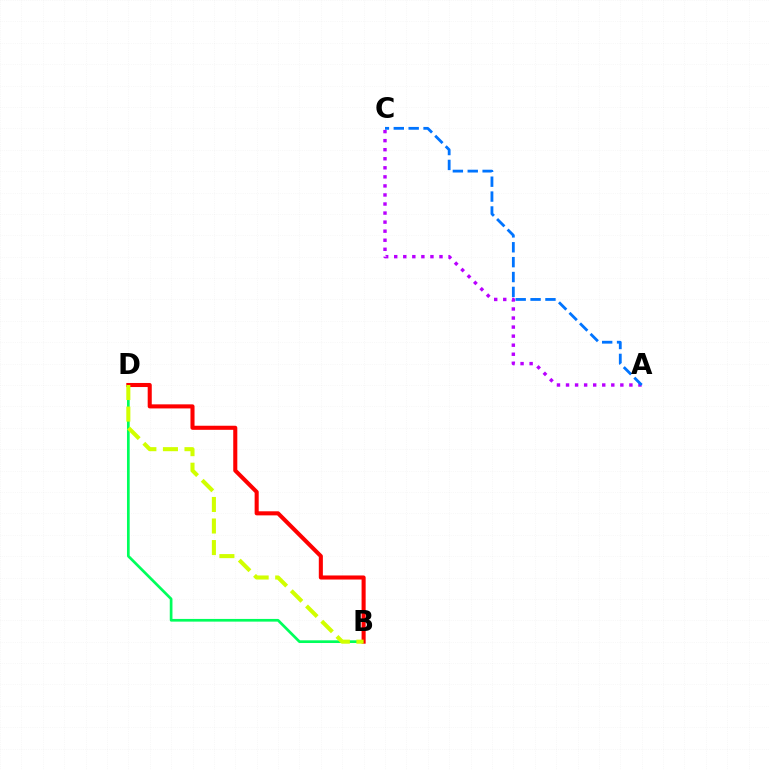{('B', 'D'): [{'color': '#00ff5c', 'line_style': 'solid', 'thickness': 1.94}, {'color': '#ff0000', 'line_style': 'solid', 'thickness': 2.93}, {'color': '#d1ff00', 'line_style': 'dashed', 'thickness': 2.93}], ('A', 'C'): [{'color': '#b900ff', 'line_style': 'dotted', 'thickness': 2.46}, {'color': '#0074ff', 'line_style': 'dashed', 'thickness': 2.02}]}